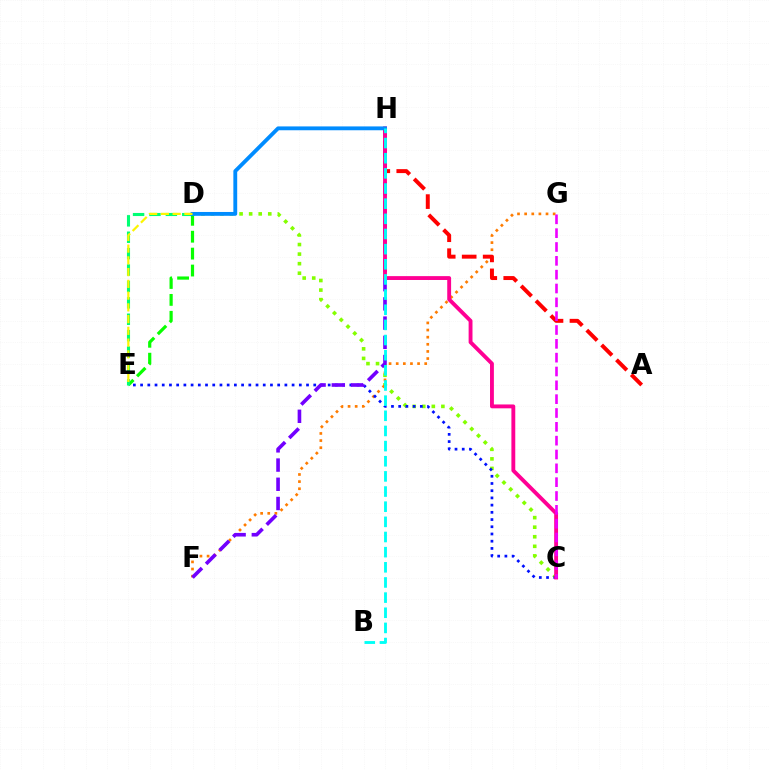{('C', 'D'): [{'color': '#84ff00', 'line_style': 'dotted', 'thickness': 2.6}], ('F', 'G'): [{'color': '#ff7c00', 'line_style': 'dotted', 'thickness': 1.94}], ('C', 'E'): [{'color': '#0010ff', 'line_style': 'dotted', 'thickness': 1.96}], ('A', 'H'): [{'color': '#ff0000', 'line_style': 'dashed', 'thickness': 2.85}], ('D', 'E'): [{'color': '#08ff00', 'line_style': 'dashed', 'thickness': 2.3}, {'color': '#00ff74', 'line_style': 'dashed', 'thickness': 2.23}, {'color': '#fcf500', 'line_style': 'dashed', 'thickness': 1.6}], ('F', 'H'): [{'color': '#7200ff', 'line_style': 'dashed', 'thickness': 2.61}], ('C', 'H'): [{'color': '#ff0094', 'line_style': 'solid', 'thickness': 2.78}], ('D', 'H'): [{'color': '#008cff', 'line_style': 'solid', 'thickness': 2.76}], ('B', 'H'): [{'color': '#00fff6', 'line_style': 'dashed', 'thickness': 2.06}], ('C', 'G'): [{'color': '#ee00ff', 'line_style': 'dashed', 'thickness': 1.88}]}